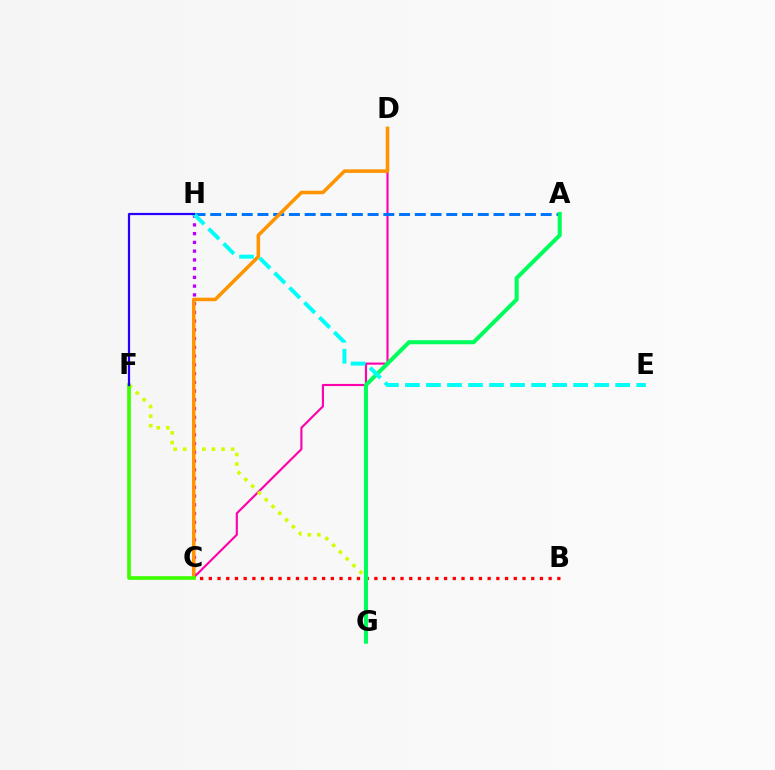{('C', 'D'): [{'color': '#ff00ac', 'line_style': 'solid', 'thickness': 1.54}, {'color': '#ff9400', 'line_style': 'solid', 'thickness': 2.55}], ('F', 'G'): [{'color': '#d1ff00', 'line_style': 'dotted', 'thickness': 2.6}], ('B', 'C'): [{'color': '#ff0000', 'line_style': 'dotted', 'thickness': 2.37}], ('A', 'H'): [{'color': '#0074ff', 'line_style': 'dashed', 'thickness': 2.14}], ('A', 'G'): [{'color': '#00ff5c', 'line_style': 'solid', 'thickness': 2.92}], ('C', 'H'): [{'color': '#b900ff', 'line_style': 'dotted', 'thickness': 2.38}], ('C', 'F'): [{'color': '#3dff00', 'line_style': 'solid', 'thickness': 2.63}], ('E', 'H'): [{'color': '#00fff6', 'line_style': 'dashed', 'thickness': 2.86}], ('F', 'H'): [{'color': '#2500ff', 'line_style': 'solid', 'thickness': 1.59}]}